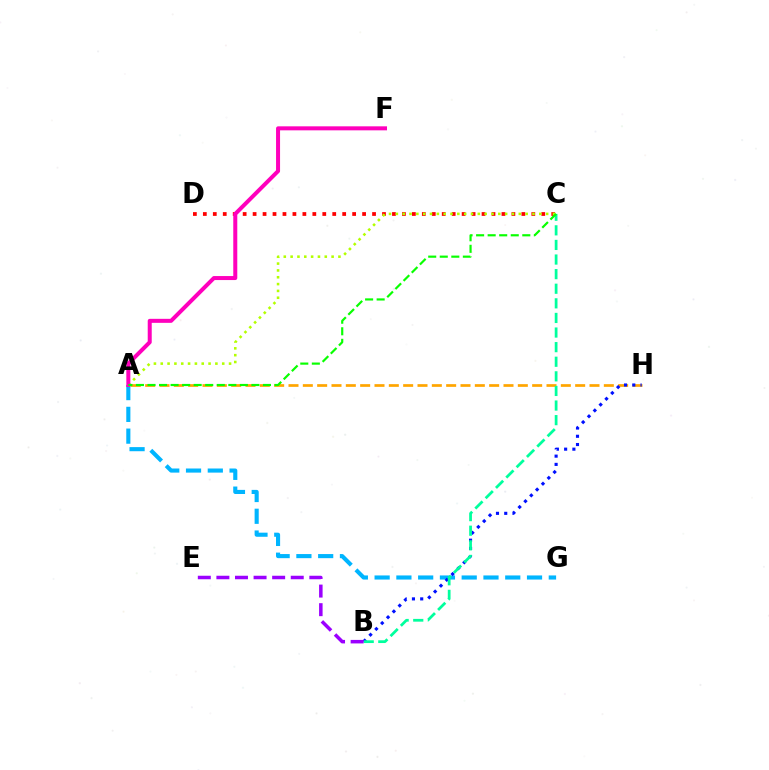{('C', 'D'): [{'color': '#ff0000', 'line_style': 'dotted', 'thickness': 2.7}], ('A', 'C'): [{'color': '#b3ff00', 'line_style': 'dotted', 'thickness': 1.86}, {'color': '#08ff00', 'line_style': 'dashed', 'thickness': 1.57}], ('A', 'G'): [{'color': '#00b5ff', 'line_style': 'dashed', 'thickness': 2.96}], ('A', 'H'): [{'color': '#ffa500', 'line_style': 'dashed', 'thickness': 1.95}], ('B', 'H'): [{'color': '#0010ff', 'line_style': 'dotted', 'thickness': 2.24}], ('A', 'F'): [{'color': '#ff00bd', 'line_style': 'solid', 'thickness': 2.89}], ('B', 'C'): [{'color': '#00ff9d', 'line_style': 'dashed', 'thickness': 1.98}], ('B', 'E'): [{'color': '#9b00ff', 'line_style': 'dashed', 'thickness': 2.53}]}